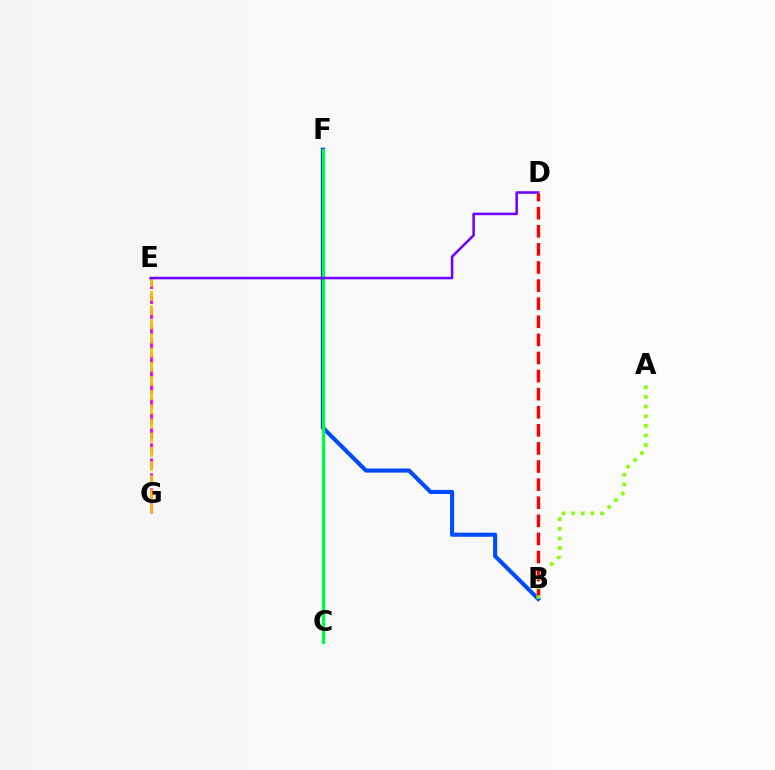{('B', 'D'): [{'color': '#ff0000', 'line_style': 'dashed', 'thickness': 2.46}], ('E', 'G'): [{'color': '#ff00cf', 'line_style': 'dashed', 'thickness': 2.04}, {'color': '#ffbd00', 'line_style': 'dashed', 'thickness': 1.93}], ('C', 'F'): [{'color': '#00fff6', 'line_style': 'solid', 'thickness': 2.39}, {'color': '#00ff39', 'line_style': 'solid', 'thickness': 2.14}], ('B', 'F'): [{'color': '#004bff', 'line_style': 'solid', 'thickness': 2.96}], ('D', 'E'): [{'color': '#7200ff', 'line_style': 'solid', 'thickness': 1.83}], ('A', 'B'): [{'color': '#84ff00', 'line_style': 'dotted', 'thickness': 2.62}]}